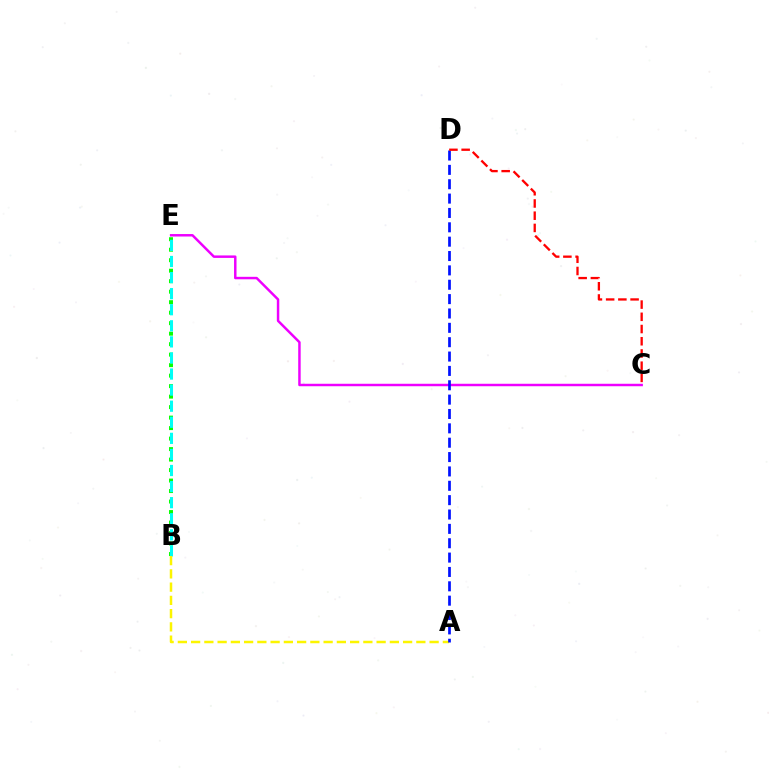{('C', 'E'): [{'color': '#ee00ff', 'line_style': 'solid', 'thickness': 1.78}], ('B', 'E'): [{'color': '#08ff00', 'line_style': 'dotted', 'thickness': 2.85}, {'color': '#00fff6', 'line_style': 'dashed', 'thickness': 2.18}], ('A', 'B'): [{'color': '#fcf500', 'line_style': 'dashed', 'thickness': 1.8}], ('A', 'D'): [{'color': '#0010ff', 'line_style': 'dashed', 'thickness': 1.95}], ('C', 'D'): [{'color': '#ff0000', 'line_style': 'dashed', 'thickness': 1.66}]}